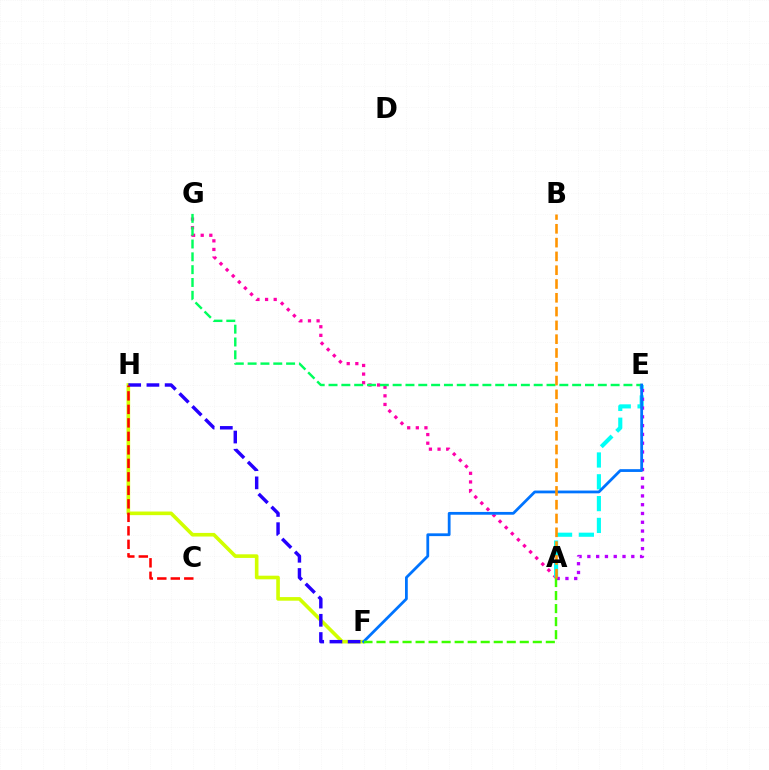{('A', 'G'): [{'color': '#ff00ac', 'line_style': 'dotted', 'thickness': 2.34}], ('A', 'E'): [{'color': '#00fff6', 'line_style': 'dashed', 'thickness': 2.96}, {'color': '#b900ff', 'line_style': 'dotted', 'thickness': 2.39}], ('F', 'H'): [{'color': '#d1ff00', 'line_style': 'solid', 'thickness': 2.6}, {'color': '#2500ff', 'line_style': 'dashed', 'thickness': 2.48}], ('E', 'G'): [{'color': '#00ff5c', 'line_style': 'dashed', 'thickness': 1.74}], ('C', 'H'): [{'color': '#ff0000', 'line_style': 'dashed', 'thickness': 1.83}], ('E', 'F'): [{'color': '#0074ff', 'line_style': 'solid', 'thickness': 2.0}], ('A', 'F'): [{'color': '#3dff00', 'line_style': 'dashed', 'thickness': 1.77}], ('A', 'B'): [{'color': '#ff9400', 'line_style': 'dashed', 'thickness': 1.87}]}